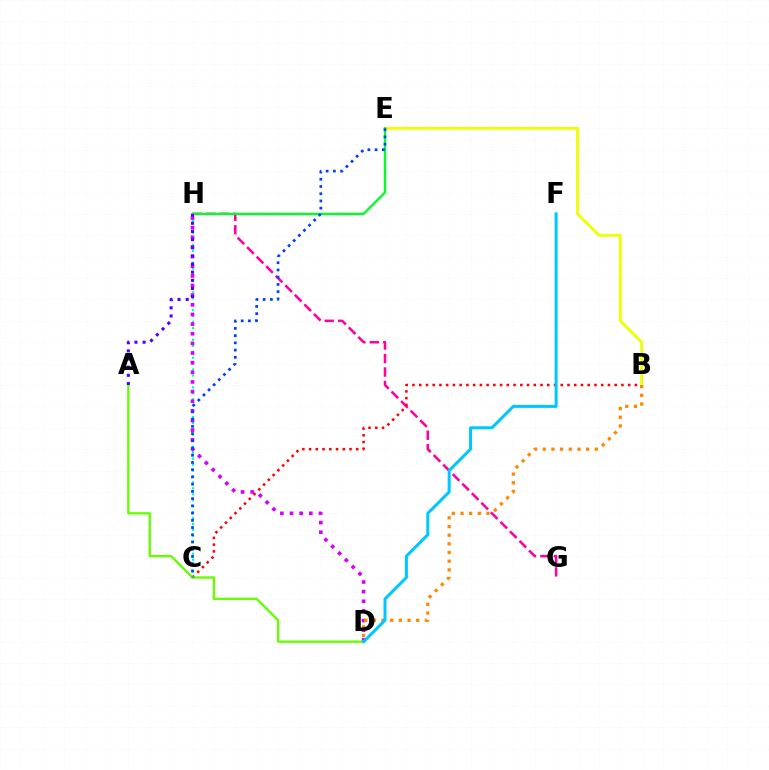{('C', 'H'): [{'color': '#00ffaf', 'line_style': 'dotted', 'thickness': 1.61}], ('D', 'H'): [{'color': '#d600ff', 'line_style': 'dotted', 'thickness': 2.62}], ('G', 'H'): [{'color': '#ff00a0', 'line_style': 'dashed', 'thickness': 1.83}], ('B', 'C'): [{'color': '#ff0000', 'line_style': 'dotted', 'thickness': 1.83}], ('B', 'E'): [{'color': '#eeff00', 'line_style': 'solid', 'thickness': 2.06}], ('E', 'H'): [{'color': '#00ff27', 'line_style': 'solid', 'thickness': 1.68}], ('A', 'D'): [{'color': '#66ff00', 'line_style': 'solid', 'thickness': 1.69}], ('A', 'H'): [{'color': '#4f00ff', 'line_style': 'dotted', 'thickness': 2.21}], ('B', 'D'): [{'color': '#ff8800', 'line_style': 'dotted', 'thickness': 2.36}], ('C', 'E'): [{'color': '#003fff', 'line_style': 'dotted', 'thickness': 1.96}], ('D', 'F'): [{'color': '#00c7ff', 'line_style': 'solid', 'thickness': 2.17}]}